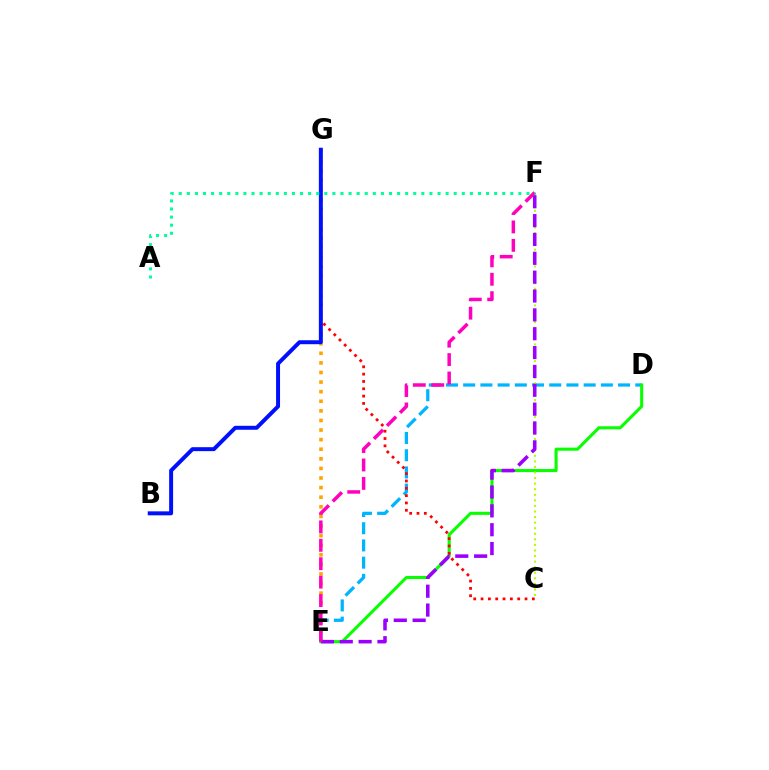{('E', 'G'): [{'color': '#ffa500', 'line_style': 'dotted', 'thickness': 2.61}], ('D', 'E'): [{'color': '#00b5ff', 'line_style': 'dashed', 'thickness': 2.34}, {'color': '#08ff00', 'line_style': 'solid', 'thickness': 2.21}], ('C', 'G'): [{'color': '#ff0000', 'line_style': 'dotted', 'thickness': 1.99}], ('B', 'G'): [{'color': '#0010ff', 'line_style': 'solid', 'thickness': 2.85}], ('C', 'F'): [{'color': '#b3ff00', 'line_style': 'dotted', 'thickness': 1.51}], ('E', 'F'): [{'color': '#9b00ff', 'line_style': 'dashed', 'thickness': 2.56}, {'color': '#ff00bd', 'line_style': 'dashed', 'thickness': 2.5}], ('A', 'F'): [{'color': '#00ff9d', 'line_style': 'dotted', 'thickness': 2.2}]}